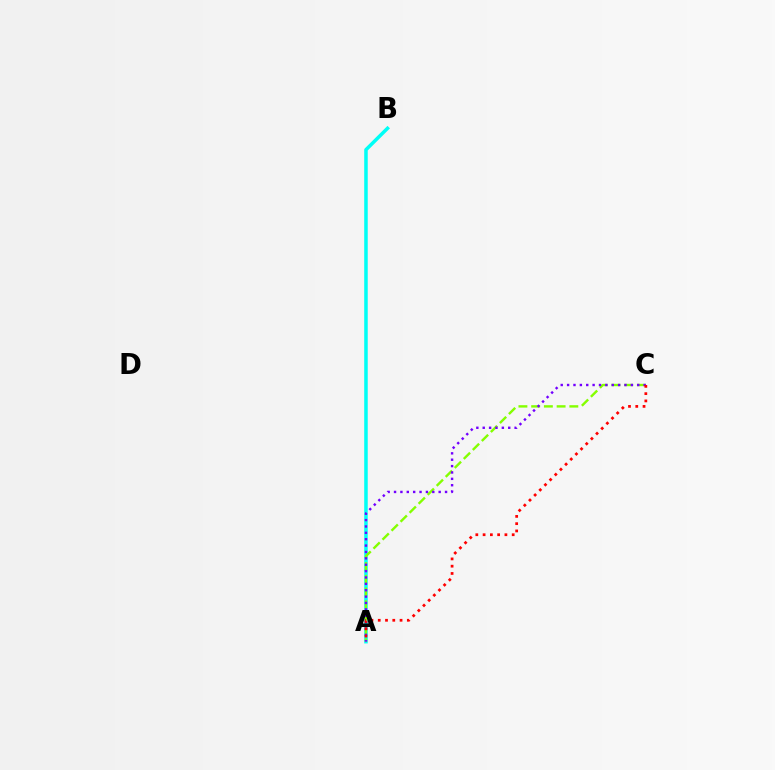{('A', 'B'): [{'color': '#00fff6', 'line_style': 'solid', 'thickness': 2.53}], ('A', 'C'): [{'color': '#84ff00', 'line_style': 'dashed', 'thickness': 1.73}, {'color': '#7200ff', 'line_style': 'dotted', 'thickness': 1.73}, {'color': '#ff0000', 'line_style': 'dotted', 'thickness': 1.98}]}